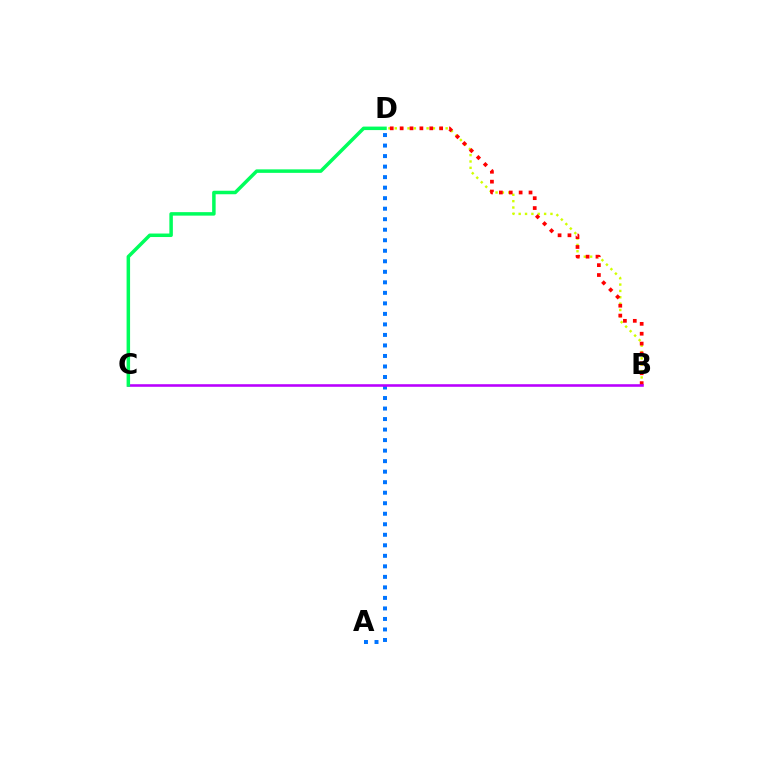{('B', 'D'): [{'color': '#d1ff00', 'line_style': 'dotted', 'thickness': 1.73}, {'color': '#ff0000', 'line_style': 'dotted', 'thickness': 2.69}], ('A', 'D'): [{'color': '#0074ff', 'line_style': 'dotted', 'thickness': 2.86}], ('B', 'C'): [{'color': '#b900ff', 'line_style': 'solid', 'thickness': 1.86}], ('C', 'D'): [{'color': '#00ff5c', 'line_style': 'solid', 'thickness': 2.52}]}